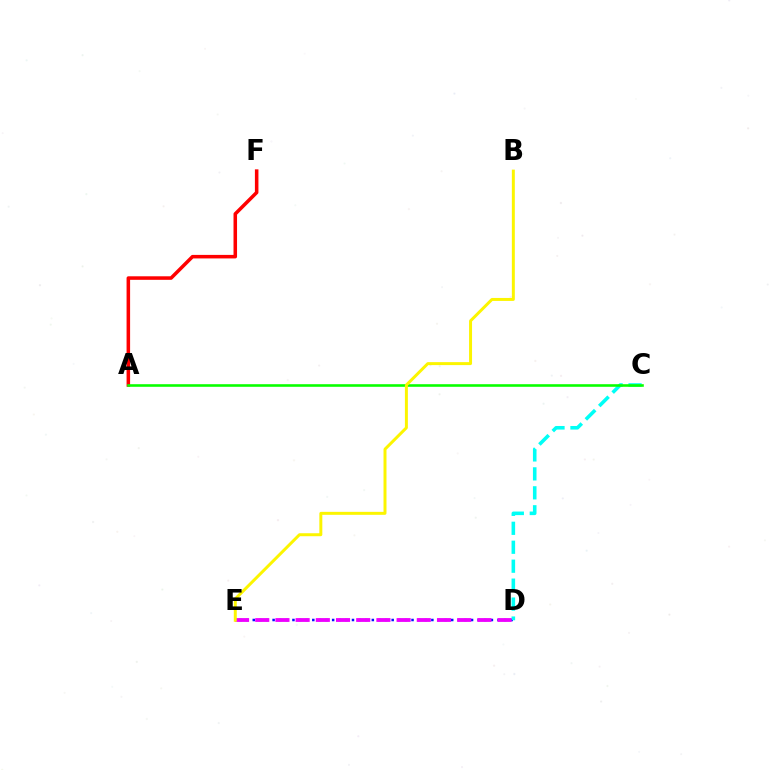{('D', 'E'): [{'color': '#0010ff', 'line_style': 'dotted', 'thickness': 1.8}, {'color': '#ee00ff', 'line_style': 'dashed', 'thickness': 2.74}], ('A', 'F'): [{'color': '#ff0000', 'line_style': 'solid', 'thickness': 2.54}], ('C', 'D'): [{'color': '#00fff6', 'line_style': 'dashed', 'thickness': 2.57}], ('A', 'C'): [{'color': '#08ff00', 'line_style': 'solid', 'thickness': 1.87}], ('B', 'E'): [{'color': '#fcf500', 'line_style': 'solid', 'thickness': 2.14}]}